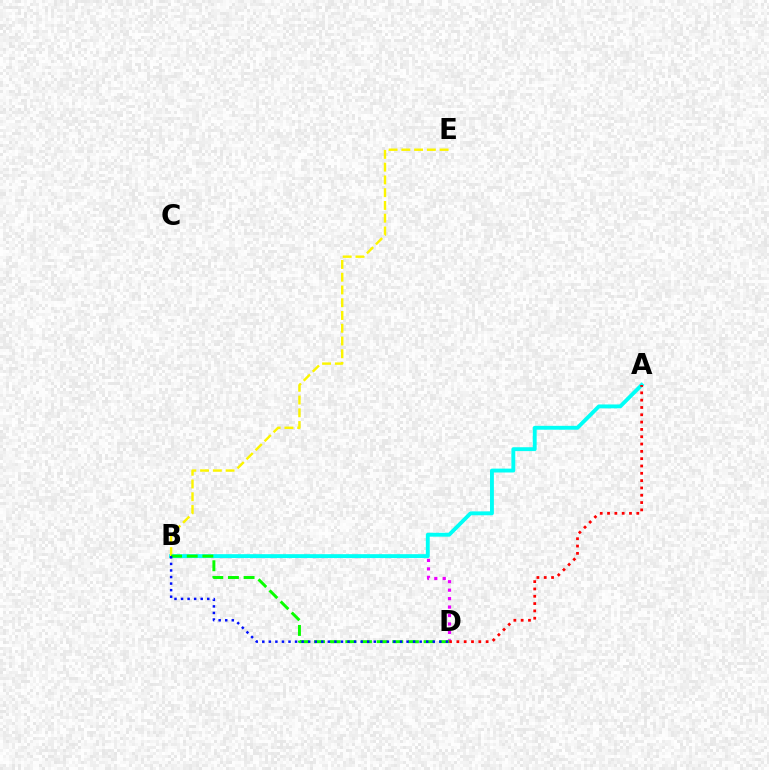{('B', 'D'): [{'color': '#ee00ff', 'line_style': 'dotted', 'thickness': 2.3}, {'color': '#08ff00', 'line_style': 'dashed', 'thickness': 2.13}, {'color': '#0010ff', 'line_style': 'dotted', 'thickness': 1.78}], ('A', 'B'): [{'color': '#00fff6', 'line_style': 'solid', 'thickness': 2.79}], ('B', 'E'): [{'color': '#fcf500', 'line_style': 'dashed', 'thickness': 1.73}], ('A', 'D'): [{'color': '#ff0000', 'line_style': 'dotted', 'thickness': 1.99}]}